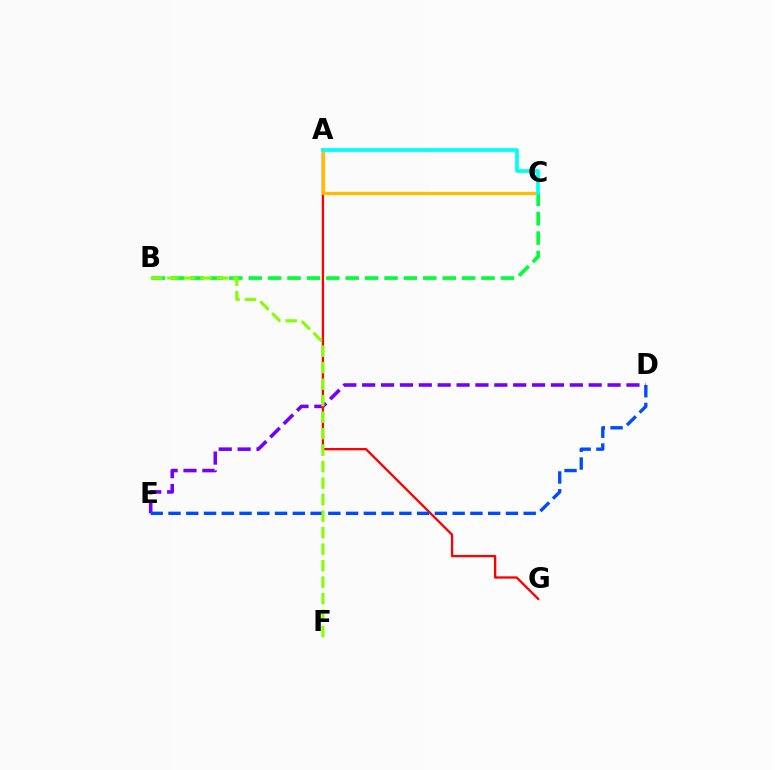{('D', 'E'): [{'color': '#7200ff', 'line_style': 'dashed', 'thickness': 2.56}, {'color': '#004bff', 'line_style': 'dashed', 'thickness': 2.41}], ('A', 'C'): [{'color': '#ff00cf', 'line_style': 'dotted', 'thickness': 2.11}, {'color': '#ffbd00', 'line_style': 'solid', 'thickness': 2.38}, {'color': '#00fff6', 'line_style': 'solid', 'thickness': 2.69}], ('A', 'G'): [{'color': '#ff0000', 'line_style': 'solid', 'thickness': 1.67}], ('B', 'C'): [{'color': '#00ff39', 'line_style': 'dashed', 'thickness': 2.64}], ('B', 'F'): [{'color': '#84ff00', 'line_style': 'dashed', 'thickness': 2.24}]}